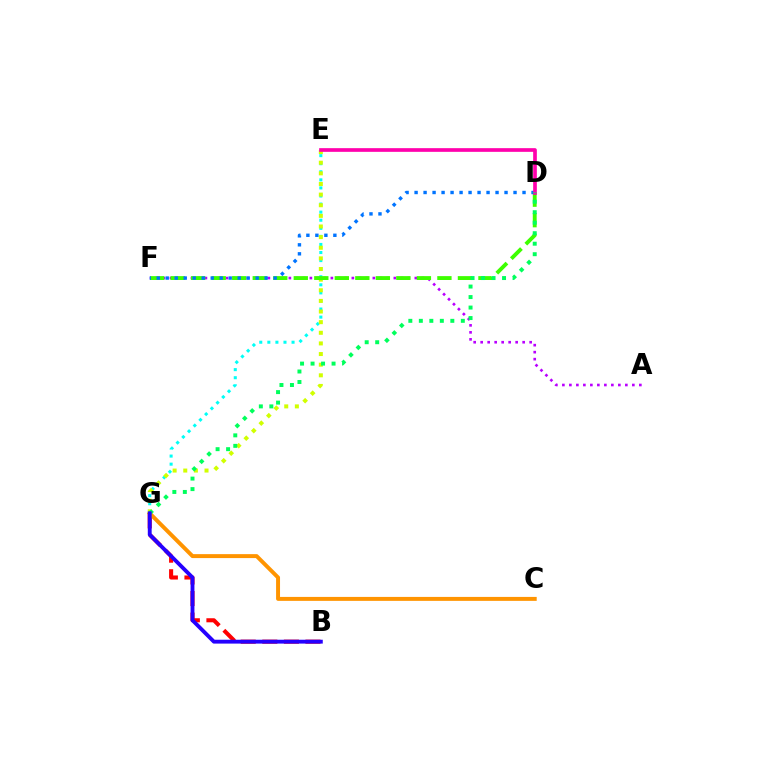{('E', 'G'): [{'color': '#00fff6', 'line_style': 'dotted', 'thickness': 2.19}, {'color': '#d1ff00', 'line_style': 'dotted', 'thickness': 2.89}], ('B', 'G'): [{'color': '#ff0000', 'line_style': 'dashed', 'thickness': 2.93}, {'color': '#2500ff', 'line_style': 'solid', 'thickness': 2.78}], ('C', 'G'): [{'color': '#ff9400', 'line_style': 'solid', 'thickness': 2.84}], ('A', 'F'): [{'color': '#b900ff', 'line_style': 'dotted', 'thickness': 1.9}], ('D', 'F'): [{'color': '#3dff00', 'line_style': 'dashed', 'thickness': 2.79}, {'color': '#0074ff', 'line_style': 'dotted', 'thickness': 2.44}], ('D', 'E'): [{'color': '#ff00ac', 'line_style': 'solid', 'thickness': 2.65}], ('D', 'G'): [{'color': '#00ff5c', 'line_style': 'dotted', 'thickness': 2.85}]}